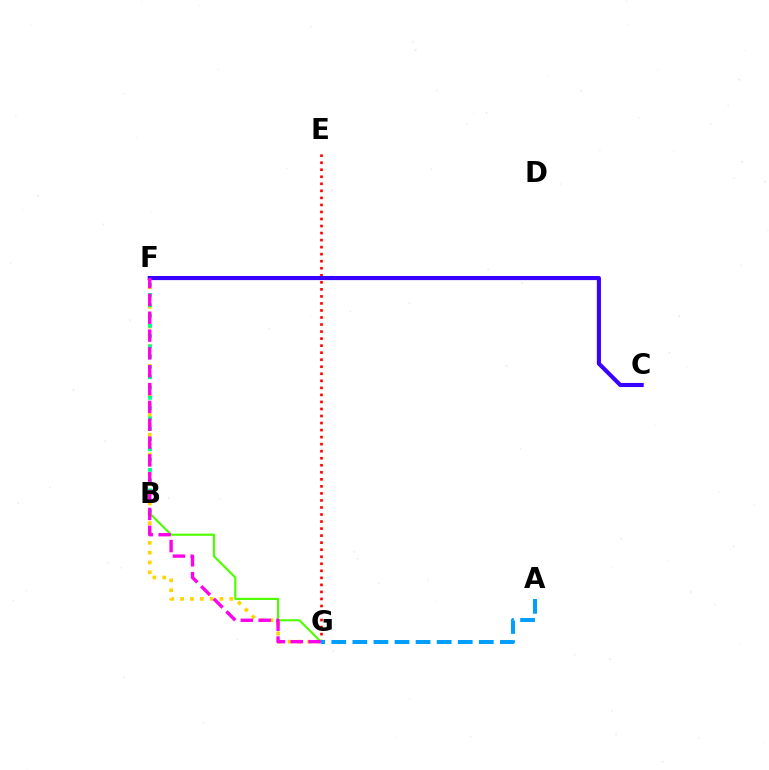{('F', 'G'): [{'color': '#ffd500', 'line_style': 'dotted', 'thickness': 2.67}, {'color': '#ff00ed', 'line_style': 'dashed', 'thickness': 2.42}], ('E', 'G'): [{'color': '#ff0000', 'line_style': 'dotted', 'thickness': 1.91}], ('B', 'G'): [{'color': '#4fff00', 'line_style': 'solid', 'thickness': 1.56}], ('B', 'F'): [{'color': '#00ff86', 'line_style': 'dotted', 'thickness': 2.8}], ('C', 'F'): [{'color': '#3700ff', 'line_style': 'solid', 'thickness': 2.95}], ('A', 'G'): [{'color': '#009eff', 'line_style': 'dashed', 'thickness': 2.86}]}